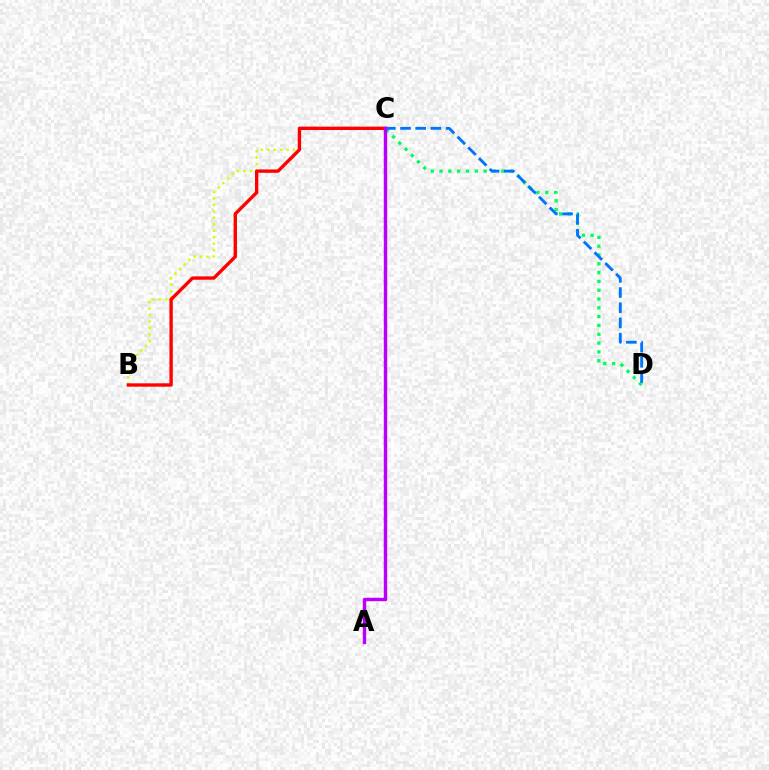{('C', 'D'): [{'color': '#00ff5c', 'line_style': 'dotted', 'thickness': 2.39}, {'color': '#0074ff', 'line_style': 'dashed', 'thickness': 2.06}], ('B', 'C'): [{'color': '#d1ff00', 'line_style': 'dotted', 'thickness': 1.76}, {'color': '#ff0000', 'line_style': 'solid', 'thickness': 2.42}], ('A', 'C'): [{'color': '#b900ff', 'line_style': 'solid', 'thickness': 2.48}]}